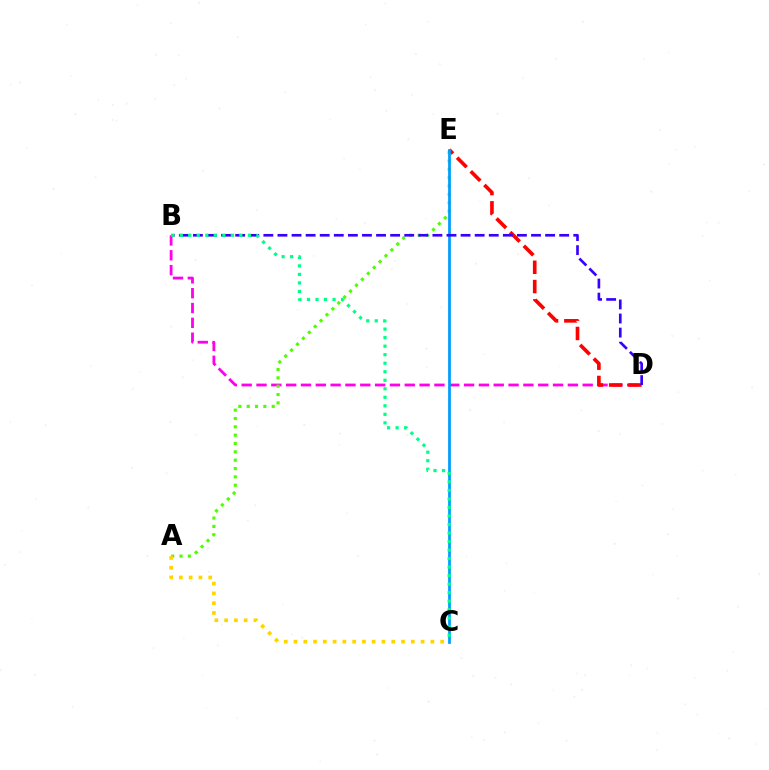{('B', 'D'): [{'color': '#ff00ed', 'line_style': 'dashed', 'thickness': 2.01}, {'color': '#3700ff', 'line_style': 'dashed', 'thickness': 1.91}], ('A', 'E'): [{'color': '#4fff00', 'line_style': 'dotted', 'thickness': 2.27}], ('A', 'C'): [{'color': '#ffd500', 'line_style': 'dotted', 'thickness': 2.66}], ('D', 'E'): [{'color': '#ff0000', 'line_style': 'dashed', 'thickness': 2.62}], ('C', 'E'): [{'color': '#009eff', 'line_style': 'solid', 'thickness': 1.99}], ('B', 'C'): [{'color': '#00ff86', 'line_style': 'dotted', 'thickness': 2.31}]}